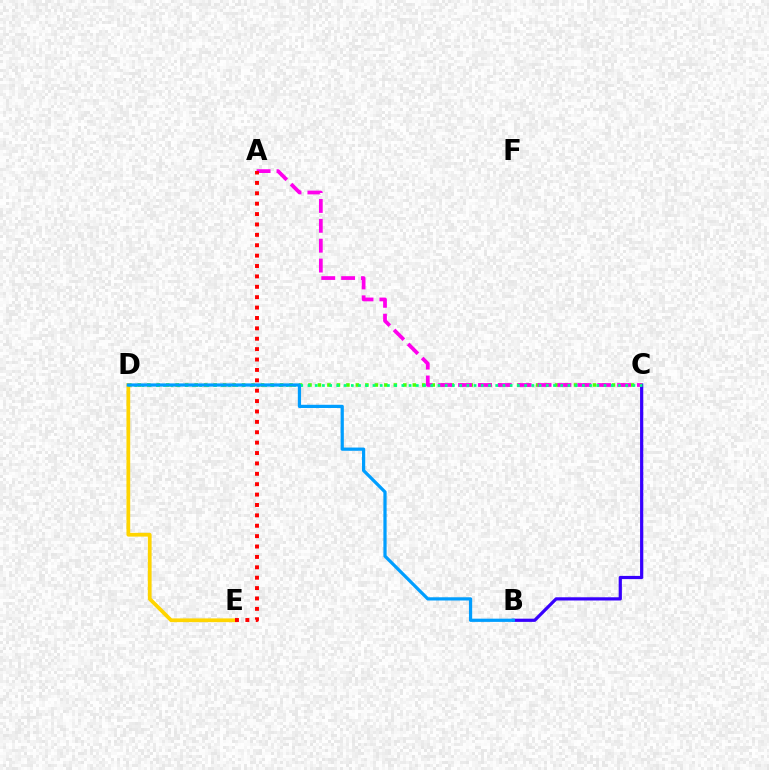{('B', 'C'): [{'color': '#3700ff', 'line_style': 'solid', 'thickness': 2.31}], ('C', 'D'): [{'color': '#4fff00', 'line_style': 'dotted', 'thickness': 2.58}, {'color': '#00ff86', 'line_style': 'dotted', 'thickness': 1.96}], ('A', 'C'): [{'color': '#ff00ed', 'line_style': 'dashed', 'thickness': 2.7}], ('D', 'E'): [{'color': '#ffd500', 'line_style': 'solid', 'thickness': 2.7}], ('A', 'E'): [{'color': '#ff0000', 'line_style': 'dotted', 'thickness': 2.82}], ('B', 'D'): [{'color': '#009eff', 'line_style': 'solid', 'thickness': 2.32}]}